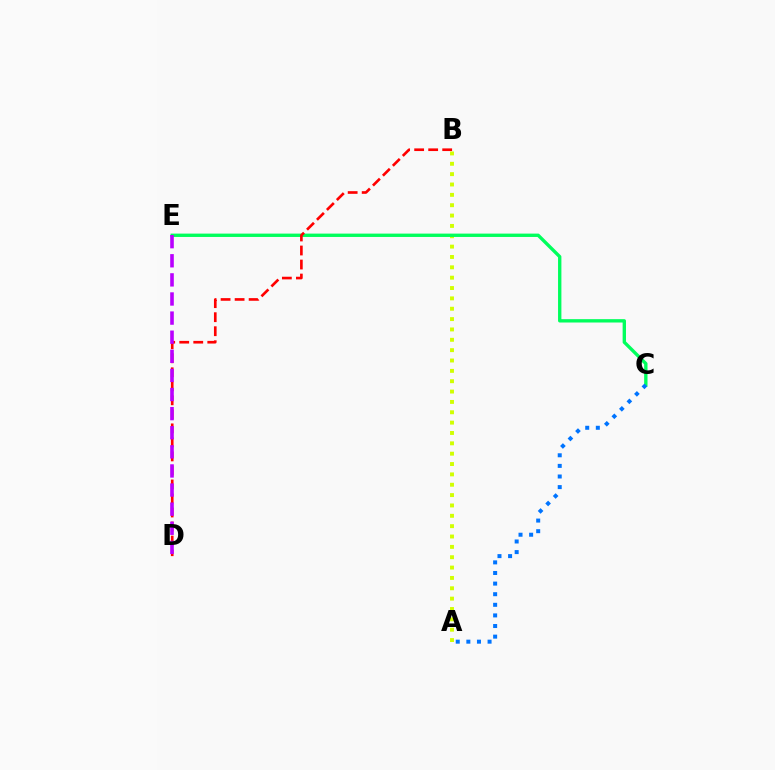{('A', 'B'): [{'color': '#d1ff00', 'line_style': 'dotted', 'thickness': 2.81}], ('C', 'E'): [{'color': '#00ff5c', 'line_style': 'solid', 'thickness': 2.41}], ('B', 'D'): [{'color': '#ff0000', 'line_style': 'dashed', 'thickness': 1.9}], ('A', 'C'): [{'color': '#0074ff', 'line_style': 'dotted', 'thickness': 2.88}], ('D', 'E'): [{'color': '#b900ff', 'line_style': 'dashed', 'thickness': 2.6}]}